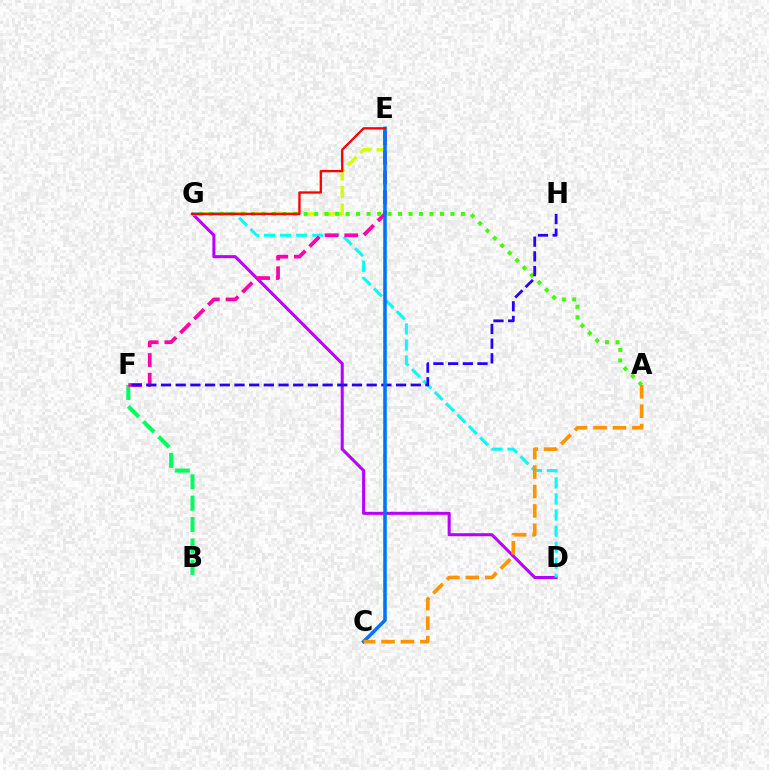{('D', 'G'): [{'color': '#b900ff', 'line_style': 'solid', 'thickness': 2.2}, {'color': '#00fff6', 'line_style': 'dashed', 'thickness': 2.18}], ('E', 'G'): [{'color': '#d1ff00', 'line_style': 'dashed', 'thickness': 2.39}, {'color': '#ff0000', 'line_style': 'solid', 'thickness': 1.67}], ('B', 'F'): [{'color': '#00ff5c', 'line_style': 'dashed', 'thickness': 2.91}], ('E', 'F'): [{'color': '#ff00ac', 'line_style': 'dashed', 'thickness': 2.68}], ('A', 'G'): [{'color': '#3dff00', 'line_style': 'dotted', 'thickness': 2.85}], ('F', 'H'): [{'color': '#2500ff', 'line_style': 'dashed', 'thickness': 2.0}], ('C', 'E'): [{'color': '#0074ff', 'line_style': 'solid', 'thickness': 2.55}], ('A', 'C'): [{'color': '#ff9400', 'line_style': 'dashed', 'thickness': 2.64}]}